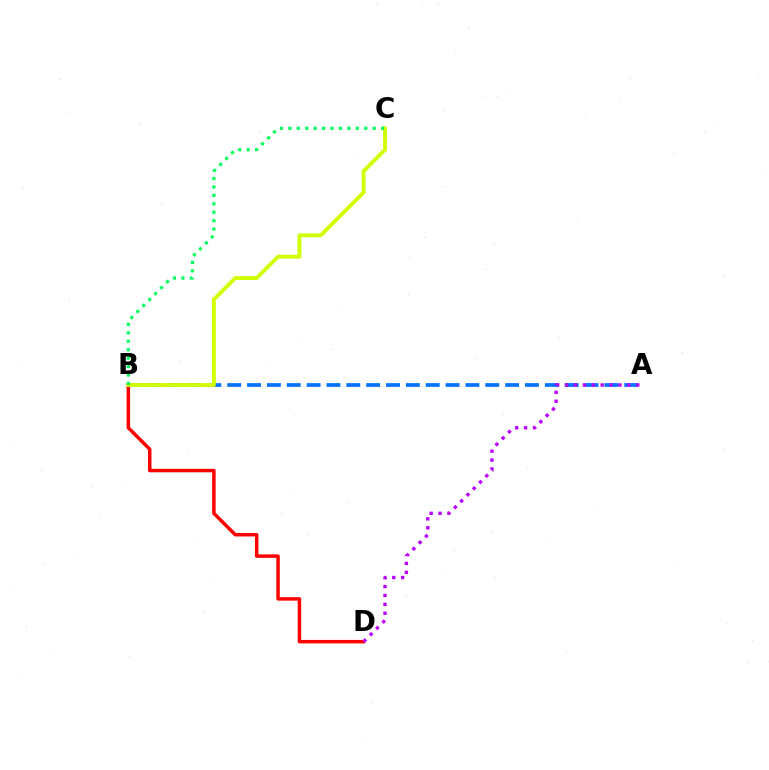{('B', 'D'): [{'color': '#ff0000', 'line_style': 'solid', 'thickness': 2.5}], ('A', 'B'): [{'color': '#0074ff', 'line_style': 'dashed', 'thickness': 2.7}], ('B', 'C'): [{'color': '#d1ff00', 'line_style': 'solid', 'thickness': 2.78}, {'color': '#00ff5c', 'line_style': 'dotted', 'thickness': 2.29}], ('A', 'D'): [{'color': '#b900ff', 'line_style': 'dotted', 'thickness': 2.42}]}